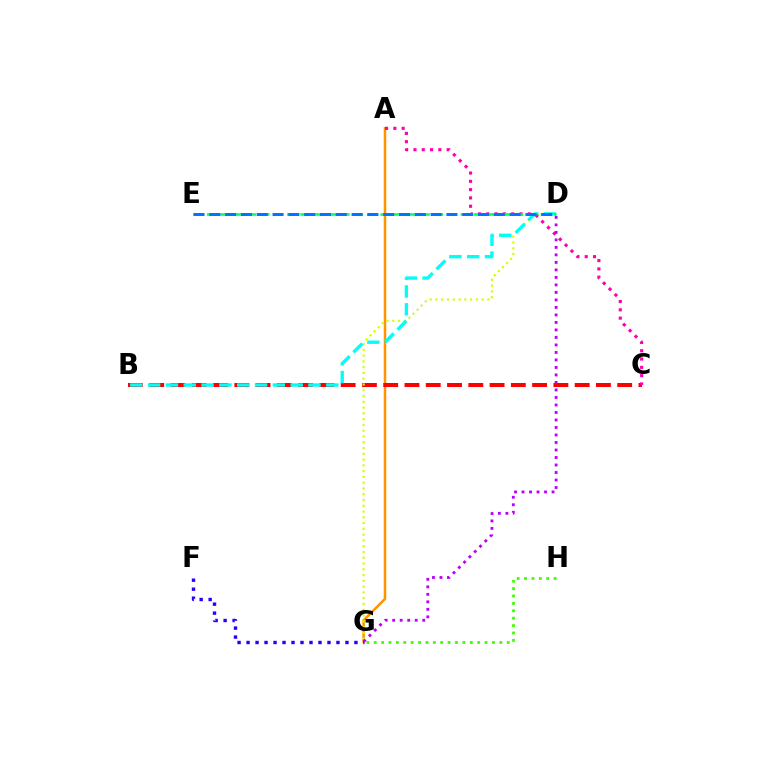{('A', 'G'): [{'color': '#ff9400', 'line_style': 'solid', 'thickness': 1.81}], ('B', 'C'): [{'color': '#ff0000', 'line_style': 'dashed', 'thickness': 2.89}], ('D', 'G'): [{'color': '#d1ff00', 'line_style': 'dotted', 'thickness': 1.57}, {'color': '#b900ff', 'line_style': 'dotted', 'thickness': 2.04}], ('G', 'H'): [{'color': '#3dff00', 'line_style': 'dotted', 'thickness': 2.01}], ('B', 'D'): [{'color': '#00fff6', 'line_style': 'dashed', 'thickness': 2.42}], ('A', 'C'): [{'color': '#ff00ac', 'line_style': 'dotted', 'thickness': 2.25}], ('D', 'E'): [{'color': '#00ff5c', 'line_style': 'dashed', 'thickness': 1.81}, {'color': '#0074ff', 'line_style': 'dashed', 'thickness': 2.15}], ('F', 'G'): [{'color': '#2500ff', 'line_style': 'dotted', 'thickness': 2.44}]}